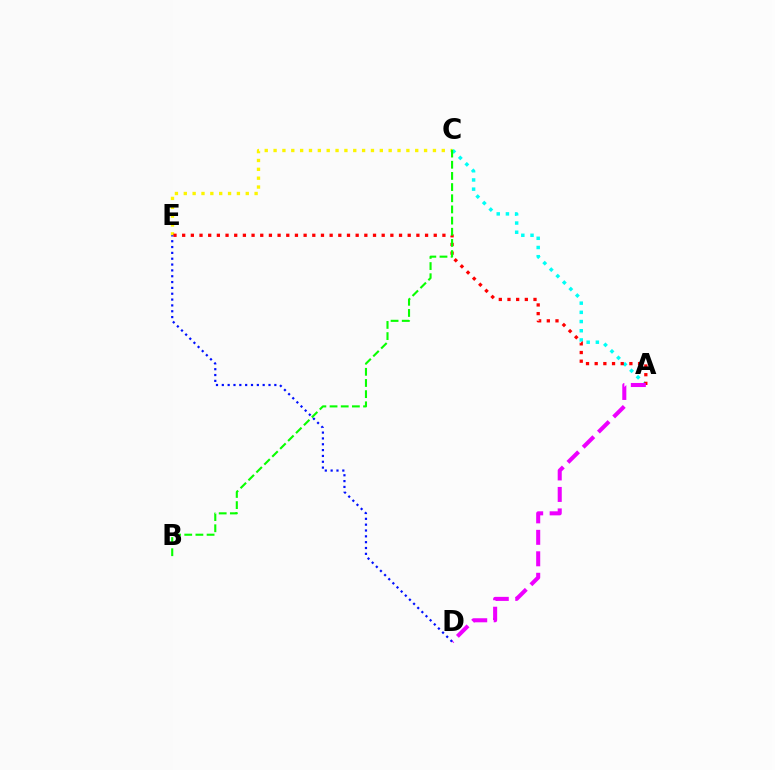{('C', 'E'): [{'color': '#fcf500', 'line_style': 'dotted', 'thickness': 2.41}], ('A', 'C'): [{'color': '#00fff6', 'line_style': 'dotted', 'thickness': 2.5}], ('A', 'E'): [{'color': '#ff0000', 'line_style': 'dotted', 'thickness': 2.36}], ('B', 'C'): [{'color': '#08ff00', 'line_style': 'dashed', 'thickness': 1.52}], ('A', 'D'): [{'color': '#ee00ff', 'line_style': 'dashed', 'thickness': 2.92}], ('D', 'E'): [{'color': '#0010ff', 'line_style': 'dotted', 'thickness': 1.59}]}